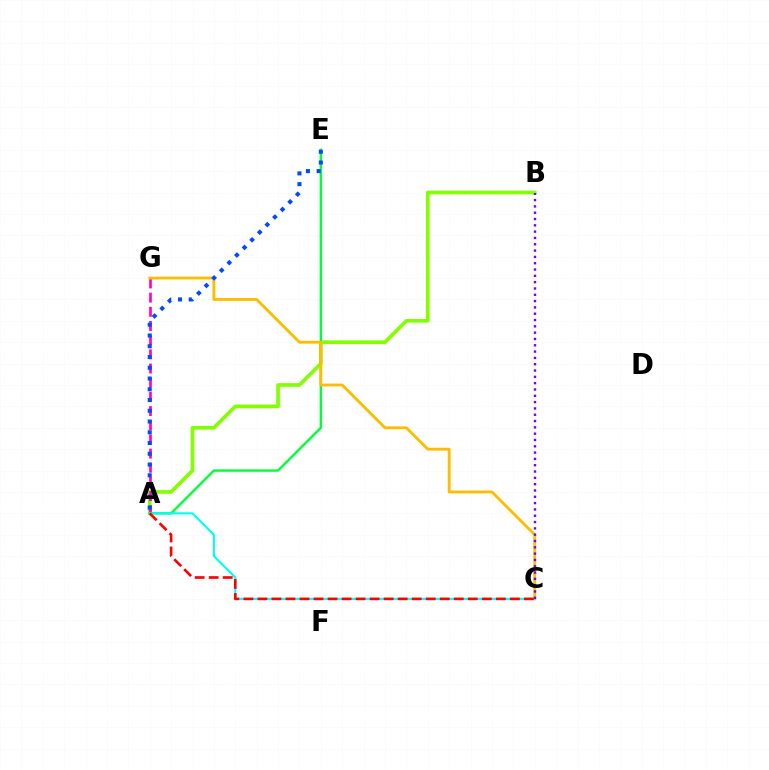{('A', 'B'): [{'color': '#84ff00', 'line_style': 'solid', 'thickness': 2.65}], ('A', 'G'): [{'color': '#ff00cf', 'line_style': 'dashed', 'thickness': 1.93}], ('A', 'E'): [{'color': '#00ff39', 'line_style': 'solid', 'thickness': 1.71}, {'color': '#004bff', 'line_style': 'dotted', 'thickness': 2.92}], ('C', 'G'): [{'color': '#ffbd00', 'line_style': 'solid', 'thickness': 2.06}], ('A', 'C'): [{'color': '#00fff6', 'line_style': 'solid', 'thickness': 1.52}, {'color': '#ff0000', 'line_style': 'dashed', 'thickness': 1.91}], ('B', 'C'): [{'color': '#7200ff', 'line_style': 'dotted', 'thickness': 1.72}]}